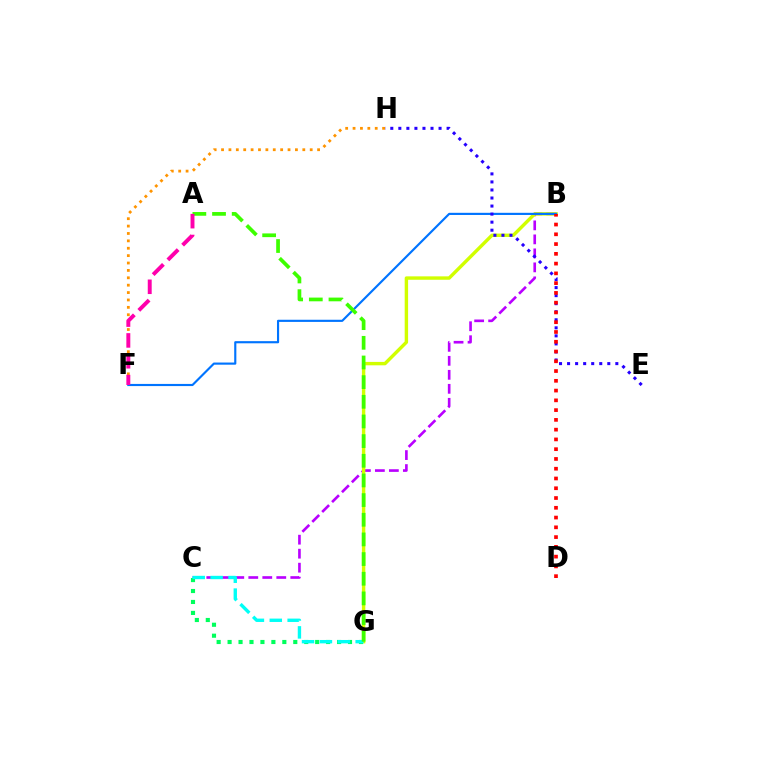{('B', 'C'): [{'color': '#b900ff', 'line_style': 'dashed', 'thickness': 1.9}], ('B', 'G'): [{'color': '#d1ff00', 'line_style': 'solid', 'thickness': 2.46}], ('F', 'H'): [{'color': '#ff9400', 'line_style': 'dotted', 'thickness': 2.01}], ('B', 'F'): [{'color': '#0074ff', 'line_style': 'solid', 'thickness': 1.55}], ('E', 'H'): [{'color': '#2500ff', 'line_style': 'dotted', 'thickness': 2.19}], ('C', 'G'): [{'color': '#00ff5c', 'line_style': 'dotted', 'thickness': 2.97}, {'color': '#00fff6', 'line_style': 'dashed', 'thickness': 2.43}], ('B', 'D'): [{'color': '#ff0000', 'line_style': 'dotted', 'thickness': 2.65}], ('A', 'G'): [{'color': '#3dff00', 'line_style': 'dashed', 'thickness': 2.67}], ('A', 'F'): [{'color': '#ff00ac', 'line_style': 'dashed', 'thickness': 2.83}]}